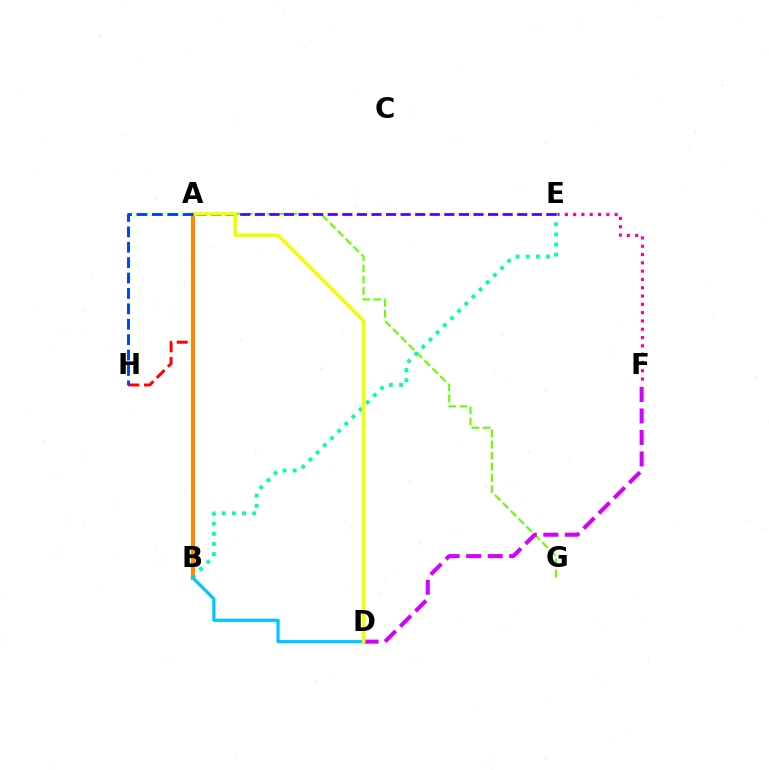{('A', 'B'): [{'color': '#00ff27', 'line_style': 'dashed', 'thickness': 1.89}, {'color': '#ff8800', 'line_style': 'solid', 'thickness': 2.88}], ('E', 'F'): [{'color': '#ff00a0', 'line_style': 'dotted', 'thickness': 2.25}], ('A', 'G'): [{'color': '#66ff00', 'line_style': 'dashed', 'thickness': 1.51}], ('B', 'E'): [{'color': '#00ffaf', 'line_style': 'dotted', 'thickness': 2.75}], ('A', 'E'): [{'color': '#4f00ff', 'line_style': 'dashed', 'thickness': 1.98}], ('A', 'H'): [{'color': '#ff0000', 'line_style': 'dashed', 'thickness': 2.14}, {'color': '#003fff', 'line_style': 'dashed', 'thickness': 2.09}], ('D', 'F'): [{'color': '#d600ff', 'line_style': 'dashed', 'thickness': 2.92}], ('B', 'D'): [{'color': '#00c7ff', 'line_style': 'solid', 'thickness': 2.32}], ('A', 'D'): [{'color': '#eeff00', 'line_style': 'solid', 'thickness': 2.52}]}